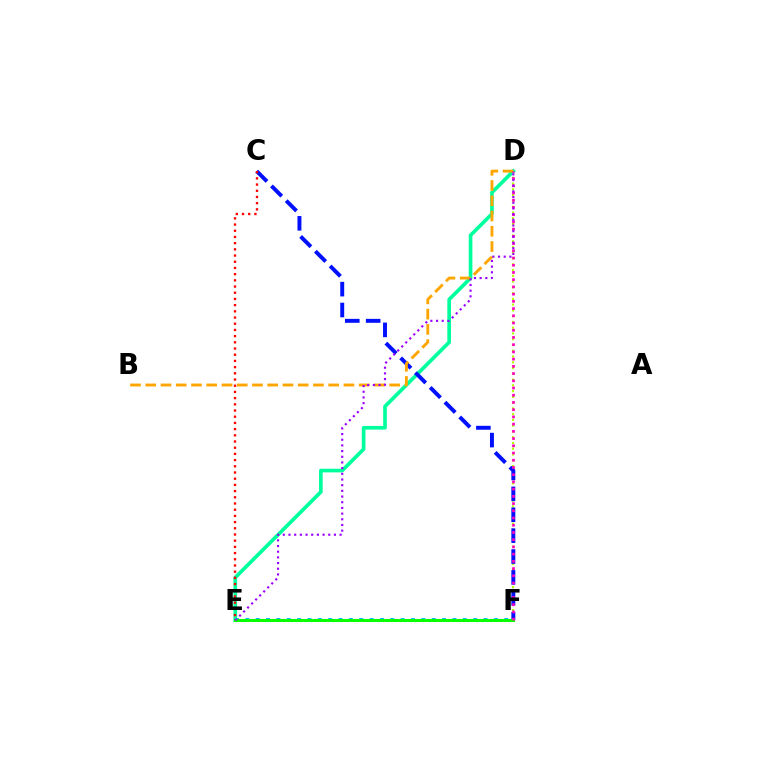{('D', 'F'): [{'color': '#b3ff00', 'line_style': 'dotted', 'thickness': 1.57}, {'color': '#ff00bd', 'line_style': 'dotted', 'thickness': 1.96}], ('E', 'F'): [{'color': '#00b5ff', 'line_style': 'dotted', 'thickness': 2.81}, {'color': '#08ff00', 'line_style': 'solid', 'thickness': 2.15}], ('D', 'E'): [{'color': '#00ff9d', 'line_style': 'solid', 'thickness': 2.64}, {'color': '#9b00ff', 'line_style': 'dotted', 'thickness': 1.54}], ('C', 'F'): [{'color': '#0010ff', 'line_style': 'dashed', 'thickness': 2.84}], ('B', 'D'): [{'color': '#ffa500', 'line_style': 'dashed', 'thickness': 2.07}], ('C', 'E'): [{'color': '#ff0000', 'line_style': 'dotted', 'thickness': 1.68}]}